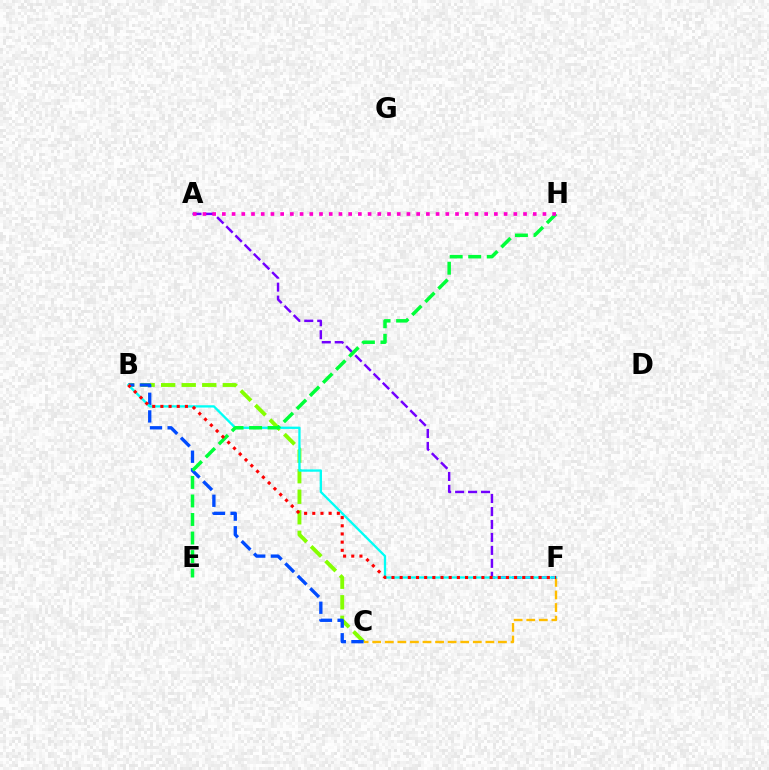{('B', 'C'): [{'color': '#84ff00', 'line_style': 'dashed', 'thickness': 2.79}, {'color': '#004bff', 'line_style': 'dashed', 'thickness': 2.4}], ('C', 'F'): [{'color': '#ffbd00', 'line_style': 'dashed', 'thickness': 1.71}], ('A', 'F'): [{'color': '#7200ff', 'line_style': 'dashed', 'thickness': 1.76}], ('B', 'F'): [{'color': '#00fff6', 'line_style': 'solid', 'thickness': 1.66}, {'color': '#ff0000', 'line_style': 'dotted', 'thickness': 2.22}], ('E', 'H'): [{'color': '#00ff39', 'line_style': 'dashed', 'thickness': 2.52}], ('A', 'H'): [{'color': '#ff00cf', 'line_style': 'dotted', 'thickness': 2.64}]}